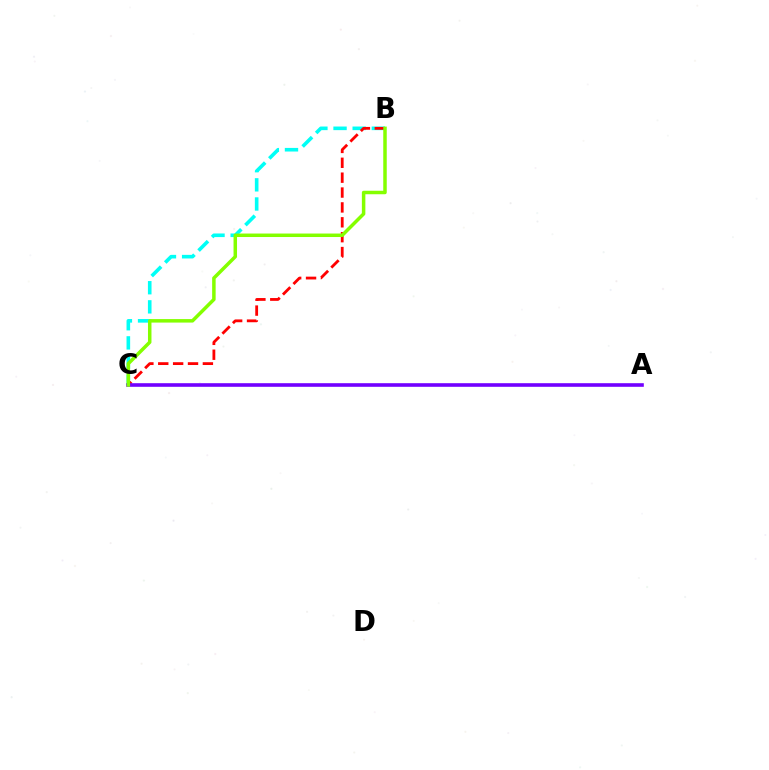{('B', 'C'): [{'color': '#00fff6', 'line_style': 'dashed', 'thickness': 2.6}, {'color': '#ff0000', 'line_style': 'dashed', 'thickness': 2.02}, {'color': '#84ff00', 'line_style': 'solid', 'thickness': 2.52}], ('A', 'C'): [{'color': '#7200ff', 'line_style': 'solid', 'thickness': 2.6}]}